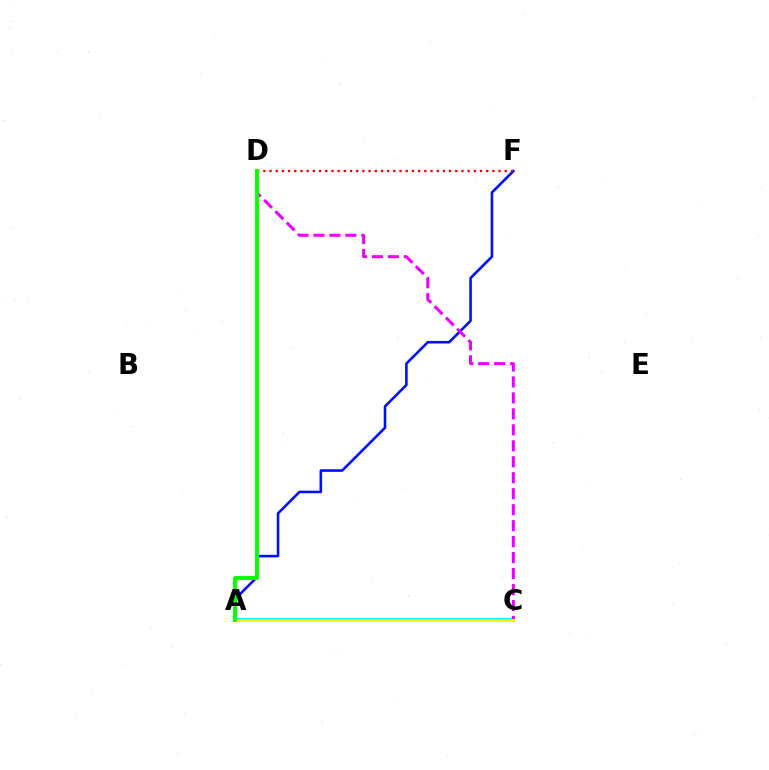{('A', 'F'): [{'color': '#0010ff', 'line_style': 'solid', 'thickness': 1.86}], ('D', 'F'): [{'color': '#ff0000', 'line_style': 'dotted', 'thickness': 1.68}], ('A', 'C'): [{'color': '#00fff6', 'line_style': 'solid', 'thickness': 2.83}, {'color': '#fcf500', 'line_style': 'solid', 'thickness': 2.09}], ('C', 'D'): [{'color': '#ee00ff', 'line_style': 'dashed', 'thickness': 2.17}], ('A', 'D'): [{'color': '#08ff00', 'line_style': 'solid', 'thickness': 2.8}]}